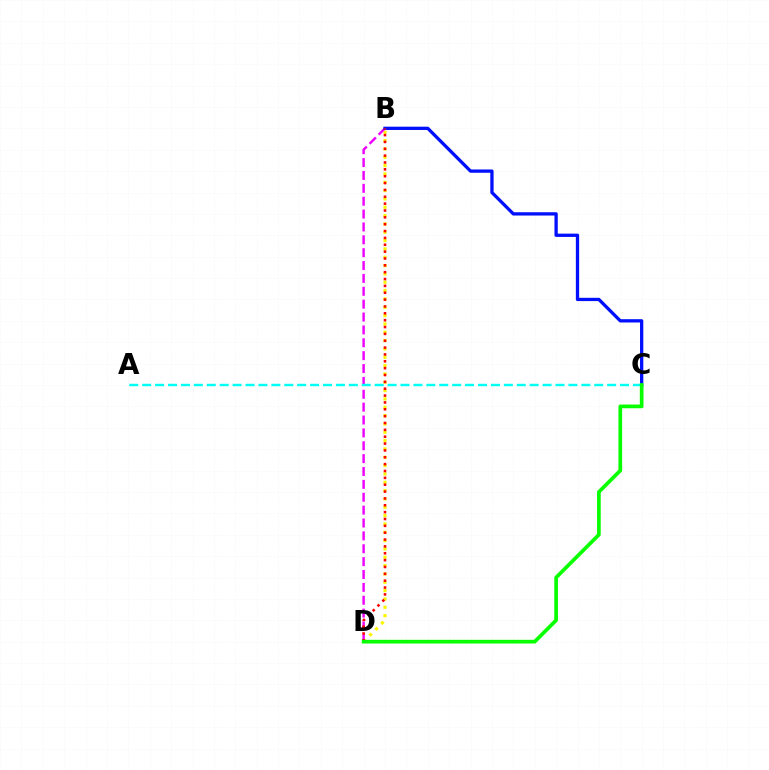{('B', 'D'): [{'color': '#fcf500', 'line_style': 'dotted', 'thickness': 2.26}, {'color': '#ee00ff', 'line_style': 'dashed', 'thickness': 1.75}, {'color': '#ff0000', 'line_style': 'dotted', 'thickness': 1.86}], ('A', 'C'): [{'color': '#00fff6', 'line_style': 'dashed', 'thickness': 1.75}], ('B', 'C'): [{'color': '#0010ff', 'line_style': 'solid', 'thickness': 2.37}], ('C', 'D'): [{'color': '#08ff00', 'line_style': 'solid', 'thickness': 2.66}]}